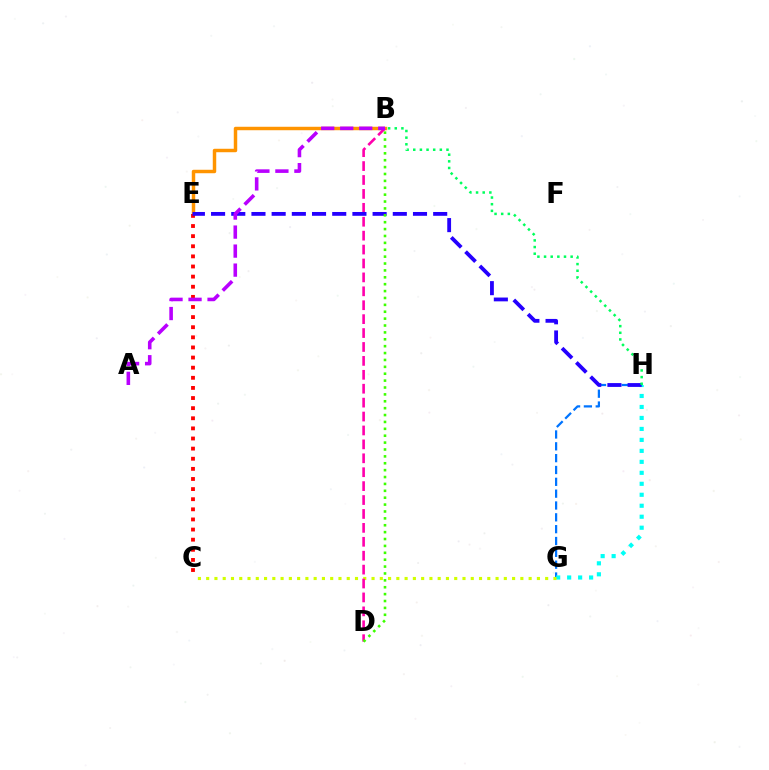{('G', 'H'): [{'color': '#0074ff', 'line_style': 'dashed', 'thickness': 1.61}, {'color': '#00fff6', 'line_style': 'dotted', 'thickness': 2.98}], ('B', 'E'): [{'color': '#ff9400', 'line_style': 'solid', 'thickness': 2.49}], ('C', 'E'): [{'color': '#ff0000', 'line_style': 'dotted', 'thickness': 2.75}], ('C', 'G'): [{'color': '#d1ff00', 'line_style': 'dotted', 'thickness': 2.25}], ('B', 'D'): [{'color': '#ff00ac', 'line_style': 'dashed', 'thickness': 1.89}, {'color': '#3dff00', 'line_style': 'dotted', 'thickness': 1.87}], ('E', 'H'): [{'color': '#2500ff', 'line_style': 'dashed', 'thickness': 2.74}], ('B', 'H'): [{'color': '#00ff5c', 'line_style': 'dotted', 'thickness': 1.81}], ('A', 'B'): [{'color': '#b900ff', 'line_style': 'dashed', 'thickness': 2.58}]}